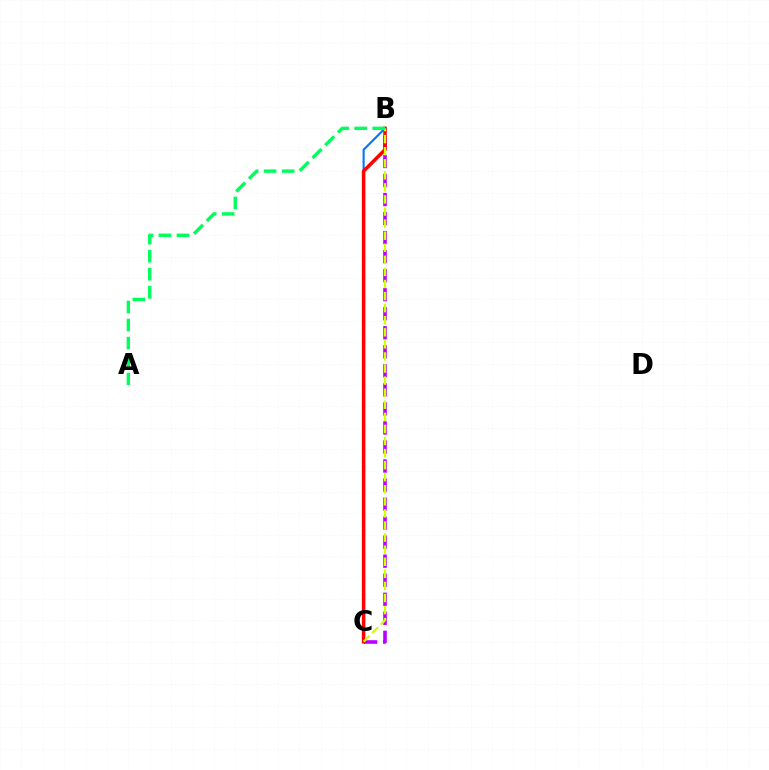{('B', 'C'): [{'color': '#0074ff', 'line_style': 'solid', 'thickness': 1.5}, {'color': '#b900ff', 'line_style': 'dashed', 'thickness': 2.59}, {'color': '#ff0000', 'line_style': 'solid', 'thickness': 2.54}, {'color': '#d1ff00', 'line_style': 'dashed', 'thickness': 1.64}], ('A', 'B'): [{'color': '#00ff5c', 'line_style': 'dashed', 'thickness': 2.45}]}